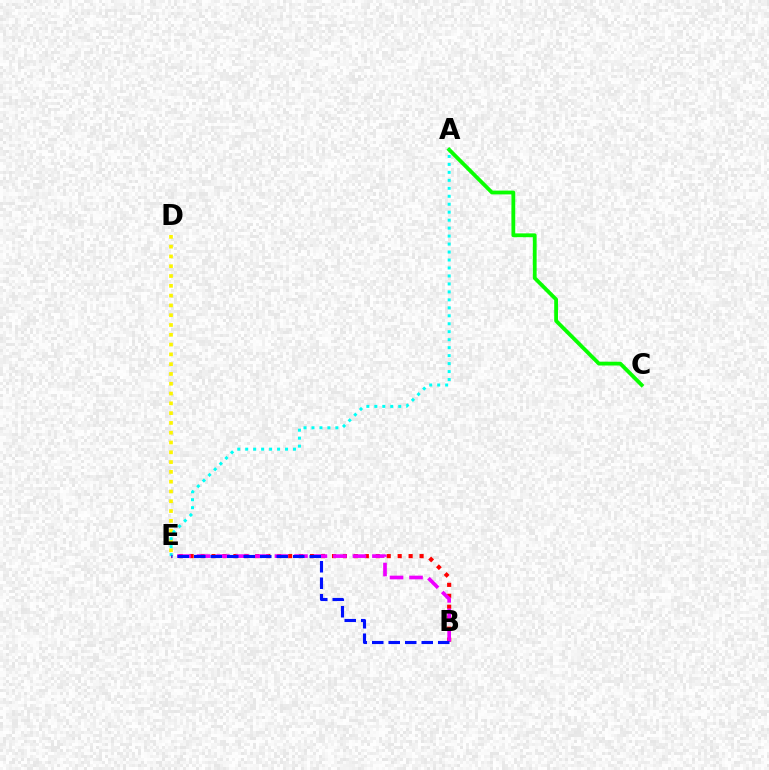{('D', 'E'): [{'color': '#fcf500', 'line_style': 'dotted', 'thickness': 2.66}], ('A', 'C'): [{'color': '#08ff00', 'line_style': 'solid', 'thickness': 2.74}], ('B', 'E'): [{'color': '#ff0000', 'line_style': 'dotted', 'thickness': 2.98}, {'color': '#ee00ff', 'line_style': 'dashed', 'thickness': 2.65}, {'color': '#0010ff', 'line_style': 'dashed', 'thickness': 2.24}], ('A', 'E'): [{'color': '#00fff6', 'line_style': 'dotted', 'thickness': 2.17}]}